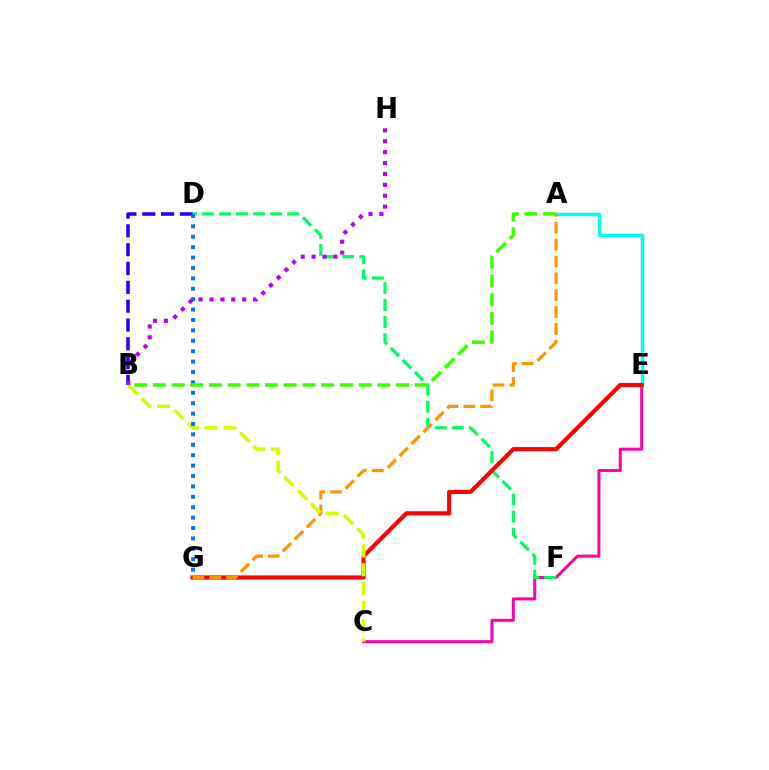{('C', 'E'): [{'color': '#ff00ac', 'line_style': 'solid', 'thickness': 2.17}], ('B', 'D'): [{'color': '#2500ff', 'line_style': 'dashed', 'thickness': 2.56}], ('D', 'F'): [{'color': '#00ff5c', 'line_style': 'dashed', 'thickness': 2.32}], ('A', 'E'): [{'color': '#00fff6', 'line_style': 'solid', 'thickness': 2.51}], ('E', 'G'): [{'color': '#ff0000', 'line_style': 'solid', 'thickness': 3.0}], ('A', 'G'): [{'color': '#ff9400', 'line_style': 'dashed', 'thickness': 2.29}], ('B', 'C'): [{'color': '#d1ff00', 'line_style': 'dashed', 'thickness': 2.55}], ('D', 'G'): [{'color': '#0074ff', 'line_style': 'dotted', 'thickness': 2.83}], ('B', 'H'): [{'color': '#b900ff', 'line_style': 'dotted', 'thickness': 2.96}], ('A', 'B'): [{'color': '#3dff00', 'line_style': 'dashed', 'thickness': 2.54}]}